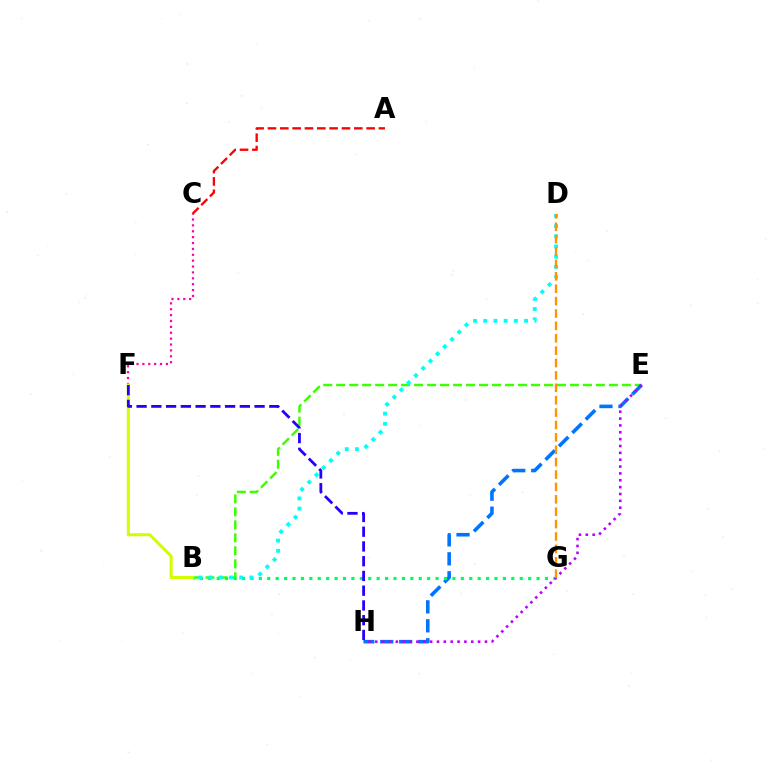{('B', 'E'): [{'color': '#3dff00', 'line_style': 'dashed', 'thickness': 1.76}], ('E', 'H'): [{'color': '#0074ff', 'line_style': 'dashed', 'thickness': 2.58}, {'color': '#b900ff', 'line_style': 'dotted', 'thickness': 1.86}], ('C', 'F'): [{'color': '#ff00ac', 'line_style': 'dotted', 'thickness': 1.6}], ('A', 'C'): [{'color': '#ff0000', 'line_style': 'dashed', 'thickness': 1.68}], ('B', 'G'): [{'color': '#00ff5c', 'line_style': 'dotted', 'thickness': 2.29}], ('B', 'F'): [{'color': '#d1ff00', 'line_style': 'solid', 'thickness': 2.22}], ('B', 'D'): [{'color': '#00fff6', 'line_style': 'dotted', 'thickness': 2.77}], ('D', 'G'): [{'color': '#ff9400', 'line_style': 'dashed', 'thickness': 1.68}], ('F', 'H'): [{'color': '#2500ff', 'line_style': 'dashed', 'thickness': 2.0}]}